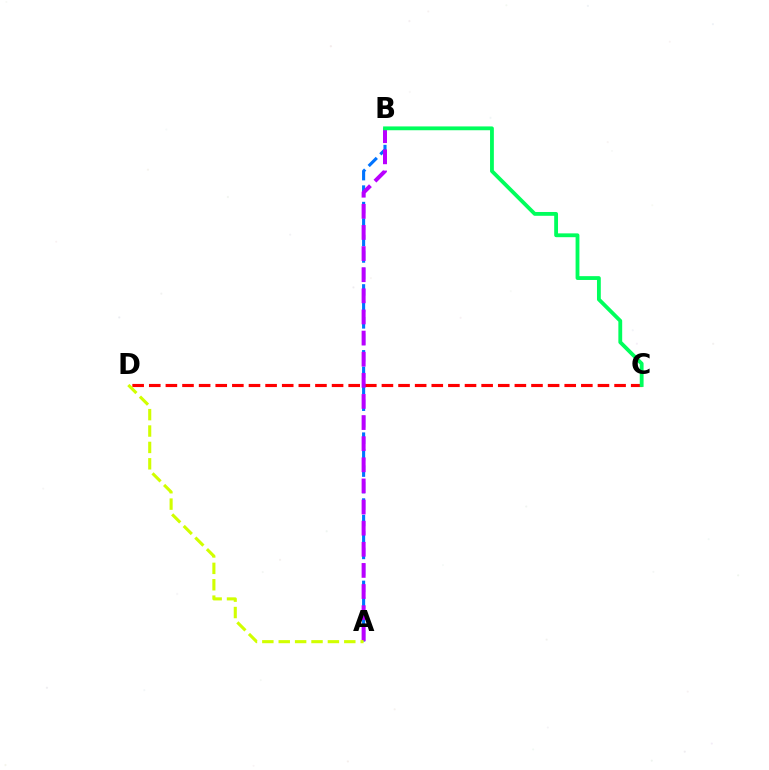{('C', 'D'): [{'color': '#ff0000', 'line_style': 'dashed', 'thickness': 2.26}], ('A', 'B'): [{'color': '#0074ff', 'line_style': 'dashed', 'thickness': 2.24}, {'color': '#b900ff', 'line_style': 'dashed', 'thickness': 2.87}], ('A', 'D'): [{'color': '#d1ff00', 'line_style': 'dashed', 'thickness': 2.23}], ('B', 'C'): [{'color': '#00ff5c', 'line_style': 'solid', 'thickness': 2.75}]}